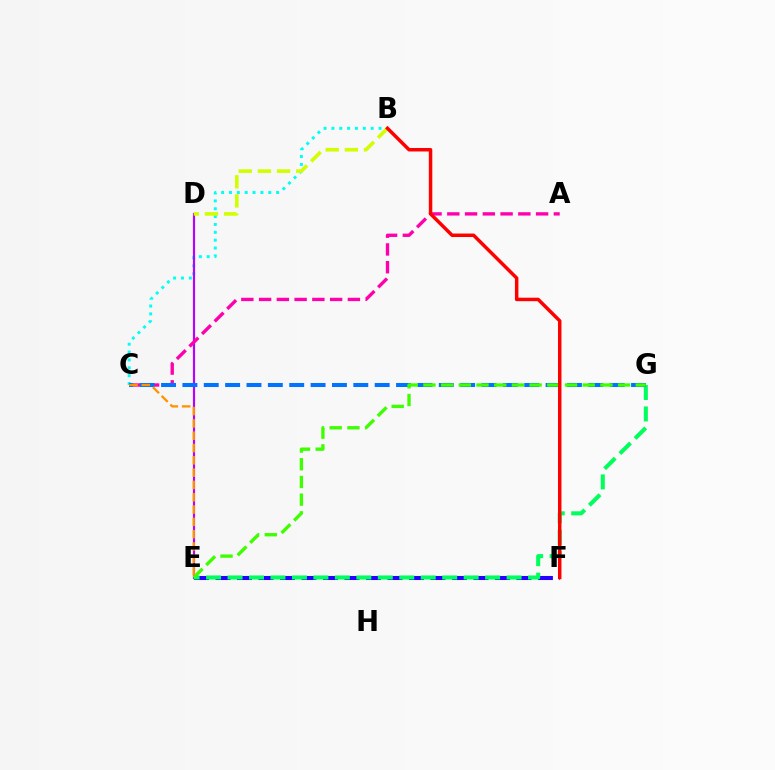{('B', 'C'): [{'color': '#00fff6', 'line_style': 'dotted', 'thickness': 2.14}], ('E', 'F'): [{'color': '#2500ff', 'line_style': 'dashed', 'thickness': 2.92}], ('D', 'E'): [{'color': '#b900ff', 'line_style': 'solid', 'thickness': 1.55}], ('E', 'G'): [{'color': '#00ff5c', 'line_style': 'dashed', 'thickness': 2.92}, {'color': '#3dff00', 'line_style': 'dashed', 'thickness': 2.4}], ('B', 'D'): [{'color': '#d1ff00', 'line_style': 'dashed', 'thickness': 2.6}], ('A', 'C'): [{'color': '#ff00ac', 'line_style': 'dashed', 'thickness': 2.41}], ('C', 'G'): [{'color': '#0074ff', 'line_style': 'dashed', 'thickness': 2.9}], ('B', 'F'): [{'color': '#ff0000', 'line_style': 'solid', 'thickness': 2.5}], ('C', 'E'): [{'color': '#ff9400', 'line_style': 'dashed', 'thickness': 1.67}]}